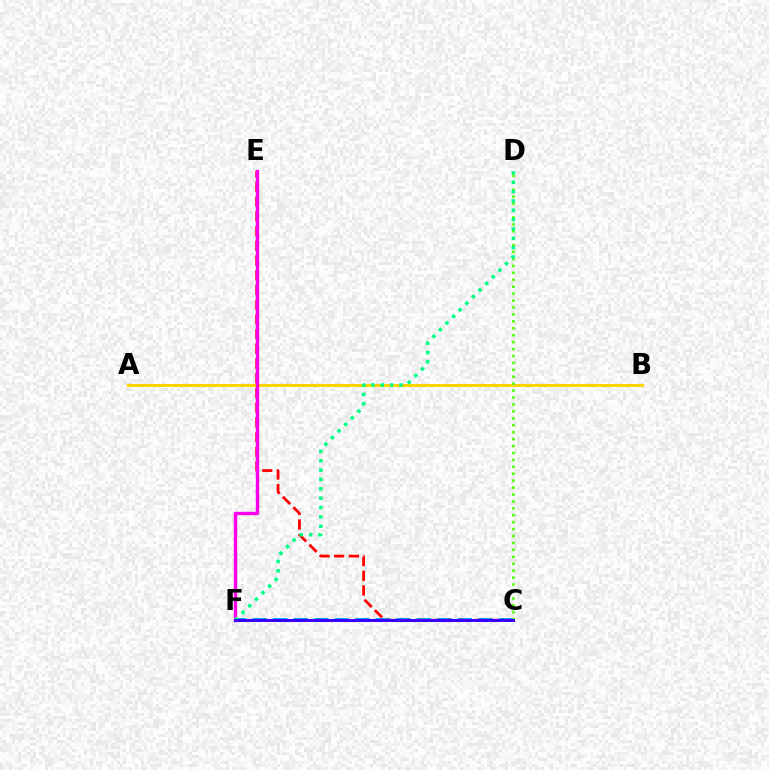{('C', 'F'): [{'color': '#009eff', 'line_style': 'dashed', 'thickness': 2.79}, {'color': '#3700ff', 'line_style': 'solid', 'thickness': 2.13}], ('A', 'B'): [{'color': '#ffd500', 'line_style': 'solid', 'thickness': 2.15}], ('C', 'E'): [{'color': '#ff0000', 'line_style': 'dashed', 'thickness': 2.0}], ('C', 'D'): [{'color': '#4fff00', 'line_style': 'dotted', 'thickness': 1.88}], ('E', 'F'): [{'color': '#ff00ed', 'line_style': 'solid', 'thickness': 2.44}], ('D', 'F'): [{'color': '#00ff86', 'line_style': 'dotted', 'thickness': 2.54}]}